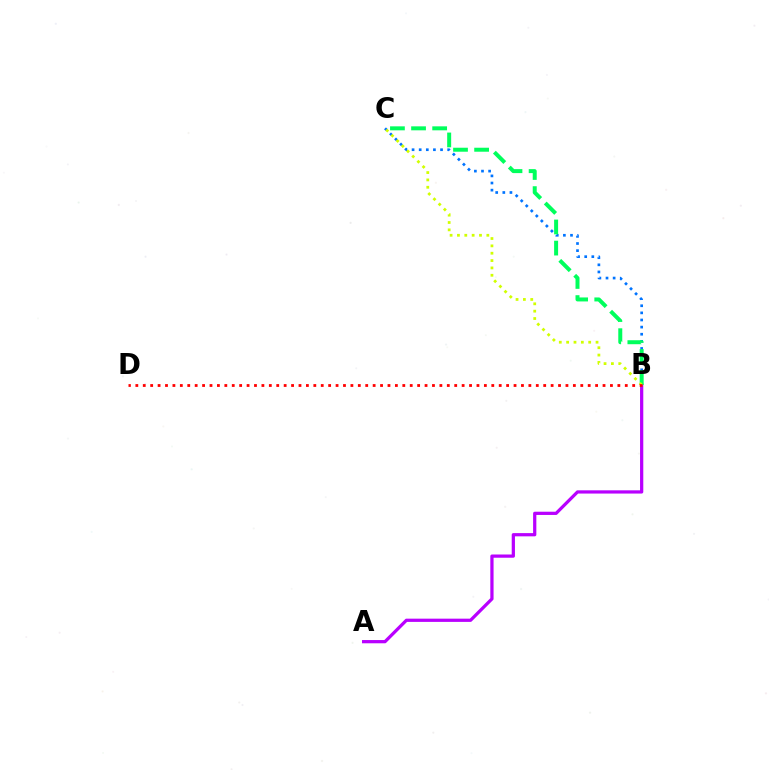{('B', 'C'): [{'color': '#0074ff', 'line_style': 'dotted', 'thickness': 1.93}, {'color': '#00ff5c', 'line_style': 'dashed', 'thickness': 2.87}, {'color': '#d1ff00', 'line_style': 'dotted', 'thickness': 2.0}], ('A', 'B'): [{'color': '#b900ff', 'line_style': 'solid', 'thickness': 2.33}], ('B', 'D'): [{'color': '#ff0000', 'line_style': 'dotted', 'thickness': 2.01}]}